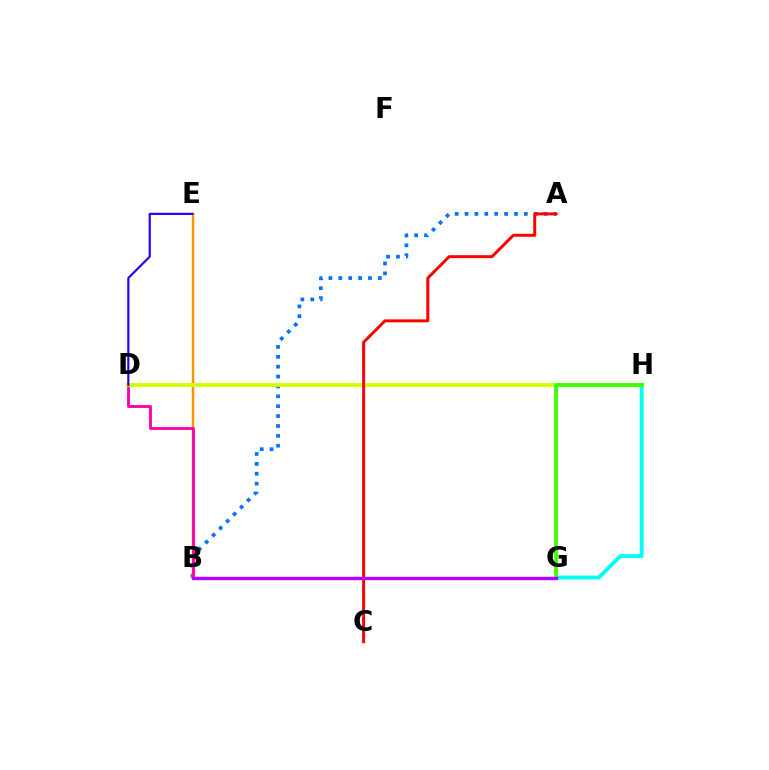{('A', 'B'): [{'color': '#0074ff', 'line_style': 'dotted', 'thickness': 2.68}], ('B', 'E'): [{'color': '#ff9400', 'line_style': 'solid', 'thickness': 1.79}], ('B', 'D'): [{'color': '#ff00ac', 'line_style': 'solid', 'thickness': 2.06}], ('D', 'H'): [{'color': '#d1ff00', 'line_style': 'solid', 'thickness': 2.75}], ('G', 'H'): [{'color': '#00fff6', 'line_style': 'solid', 'thickness': 2.77}, {'color': '#3dff00', 'line_style': 'solid', 'thickness': 2.74}], ('D', 'E'): [{'color': '#2500ff', 'line_style': 'solid', 'thickness': 1.56}], ('A', 'C'): [{'color': '#ff0000', 'line_style': 'solid', 'thickness': 2.15}], ('B', 'G'): [{'color': '#00ff5c', 'line_style': 'dashed', 'thickness': 1.92}, {'color': '#b900ff', 'line_style': 'solid', 'thickness': 2.45}]}